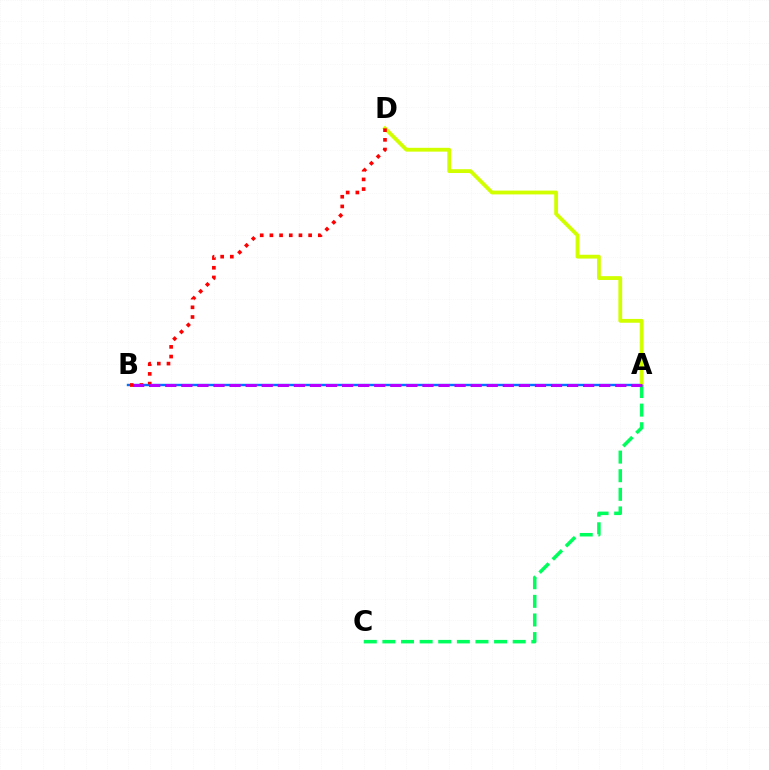{('A', 'B'): [{'color': '#0074ff', 'line_style': 'solid', 'thickness': 1.73}, {'color': '#b900ff', 'line_style': 'dashed', 'thickness': 2.18}], ('A', 'D'): [{'color': '#d1ff00', 'line_style': 'solid', 'thickness': 2.75}], ('A', 'C'): [{'color': '#00ff5c', 'line_style': 'dashed', 'thickness': 2.53}], ('B', 'D'): [{'color': '#ff0000', 'line_style': 'dotted', 'thickness': 2.63}]}